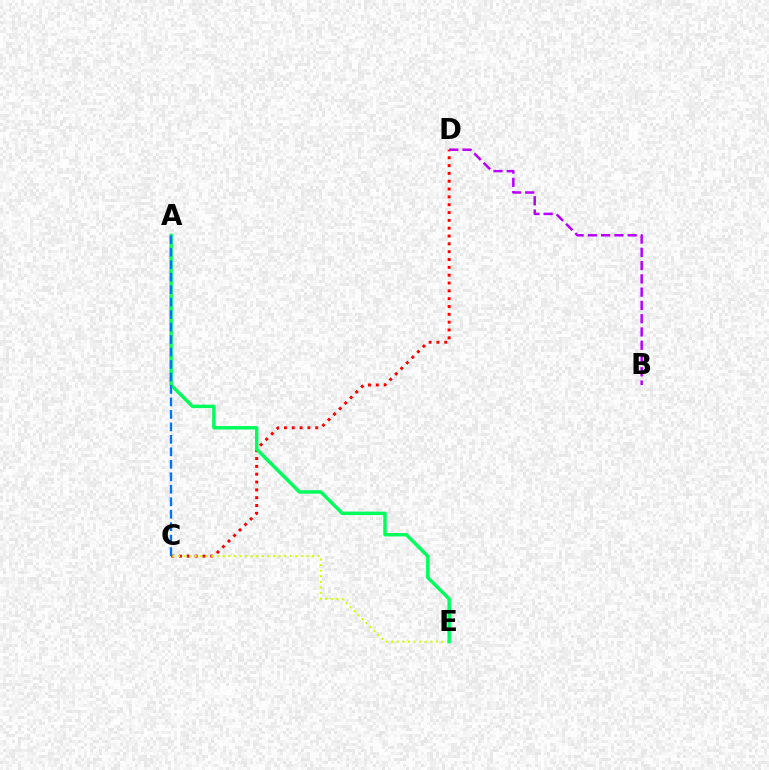{('C', 'D'): [{'color': '#ff0000', 'line_style': 'dotted', 'thickness': 2.13}], ('C', 'E'): [{'color': '#d1ff00', 'line_style': 'dotted', 'thickness': 1.52}], ('A', 'E'): [{'color': '#00ff5c', 'line_style': 'solid', 'thickness': 2.48}], ('A', 'C'): [{'color': '#0074ff', 'line_style': 'dashed', 'thickness': 1.69}], ('B', 'D'): [{'color': '#b900ff', 'line_style': 'dashed', 'thickness': 1.8}]}